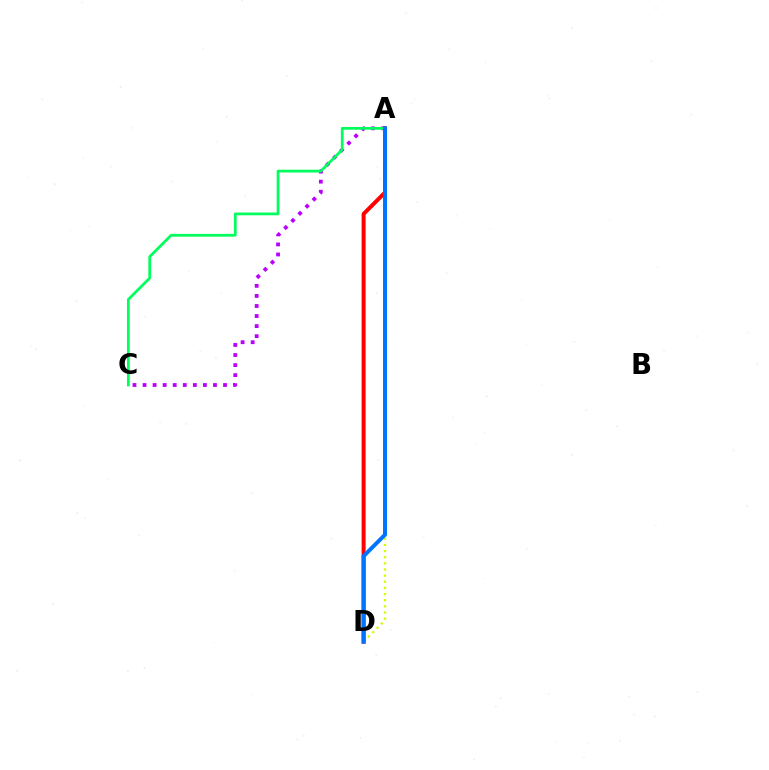{('A', 'D'): [{'color': '#d1ff00', 'line_style': 'dotted', 'thickness': 1.67}, {'color': '#ff0000', 'line_style': 'solid', 'thickness': 2.87}, {'color': '#0074ff', 'line_style': 'solid', 'thickness': 2.85}], ('A', 'C'): [{'color': '#b900ff', 'line_style': 'dotted', 'thickness': 2.73}, {'color': '#00ff5c', 'line_style': 'solid', 'thickness': 1.99}]}